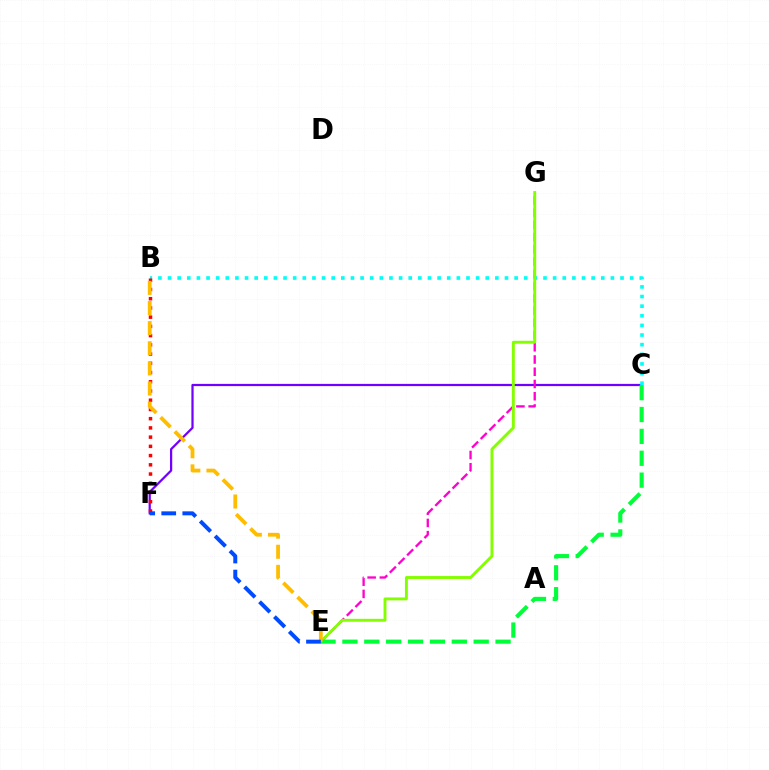{('C', 'F'): [{'color': '#7200ff', 'line_style': 'solid', 'thickness': 1.61}], ('B', 'C'): [{'color': '#00fff6', 'line_style': 'dotted', 'thickness': 2.62}], ('B', 'F'): [{'color': '#ff0000', 'line_style': 'dotted', 'thickness': 2.51}], ('E', 'G'): [{'color': '#ff00cf', 'line_style': 'dashed', 'thickness': 1.66}, {'color': '#84ff00', 'line_style': 'solid', 'thickness': 2.09}], ('C', 'E'): [{'color': '#00ff39', 'line_style': 'dashed', 'thickness': 2.97}], ('B', 'E'): [{'color': '#ffbd00', 'line_style': 'dashed', 'thickness': 2.73}], ('E', 'F'): [{'color': '#004bff', 'line_style': 'dashed', 'thickness': 2.86}]}